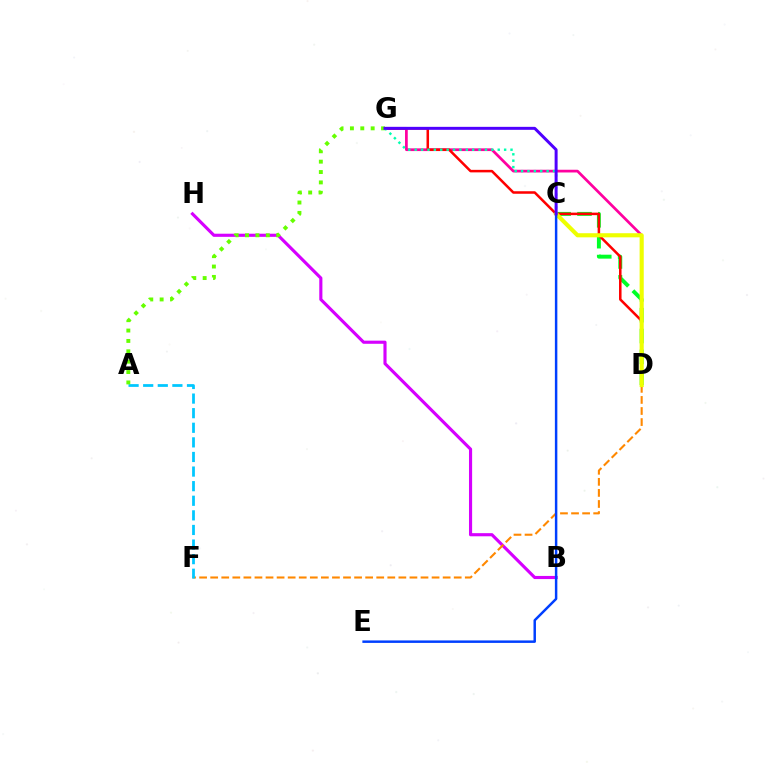{('D', 'G'): [{'color': '#ff00a0', 'line_style': 'solid', 'thickness': 1.96}, {'color': '#ff0000', 'line_style': 'solid', 'thickness': 1.82}], ('B', 'H'): [{'color': '#d600ff', 'line_style': 'solid', 'thickness': 2.25}], ('C', 'D'): [{'color': '#00ff27', 'line_style': 'dashed', 'thickness': 2.83}, {'color': '#eeff00', 'line_style': 'solid', 'thickness': 2.96}], ('D', 'F'): [{'color': '#ff8800', 'line_style': 'dashed', 'thickness': 1.5}], ('C', 'G'): [{'color': '#00ffaf', 'line_style': 'dotted', 'thickness': 1.74}, {'color': '#4f00ff', 'line_style': 'solid', 'thickness': 2.15}], ('C', 'E'): [{'color': '#003fff', 'line_style': 'solid', 'thickness': 1.78}], ('A', 'F'): [{'color': '#00c7ff', 'line_style': 'dashed', 'thickness': 1.98}], ('A', 'G'): [{'color': '#66ff00', 'line_style': 'dotted', 'thickness': 2.82}]}